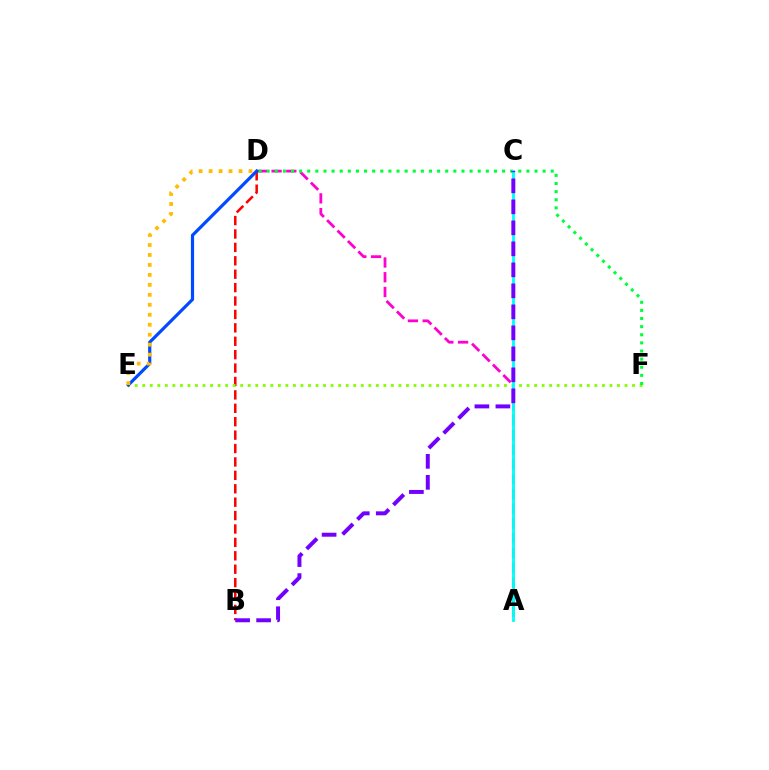{('A', 'D'): [{'color': '#ff00cf', 'line_style': 'dashed', 'thickness': 2.0}], ('B', 'D'): [{'color': '#ff0000', 'line_style': 'dashed', 'thickness': 1.82}], ('E', 'F'): [{'color': '#84ff00', 'line_style': 'dotted', 'thickness': 2.05}], ('D', 'F'): [{'color': '#00ff39', 'line_style': 'dotted', 'thickness': 2.21}], ('D', 'E'): [{'color': '#004bff', 'line_style': 'solid', 'thickness': 2.29}, {'color': '#ffbd00', 'line_style': 'dotted', 'thickness': 2.71}], ('A', 'C'): [{'color': '#00fff6', 'line_style': 'solid', 'thickness': 2.06}], ('B', 'C'): [{'color': '#7200ff', 'line_style': 'dashed', 'thickness': 2.85}]}